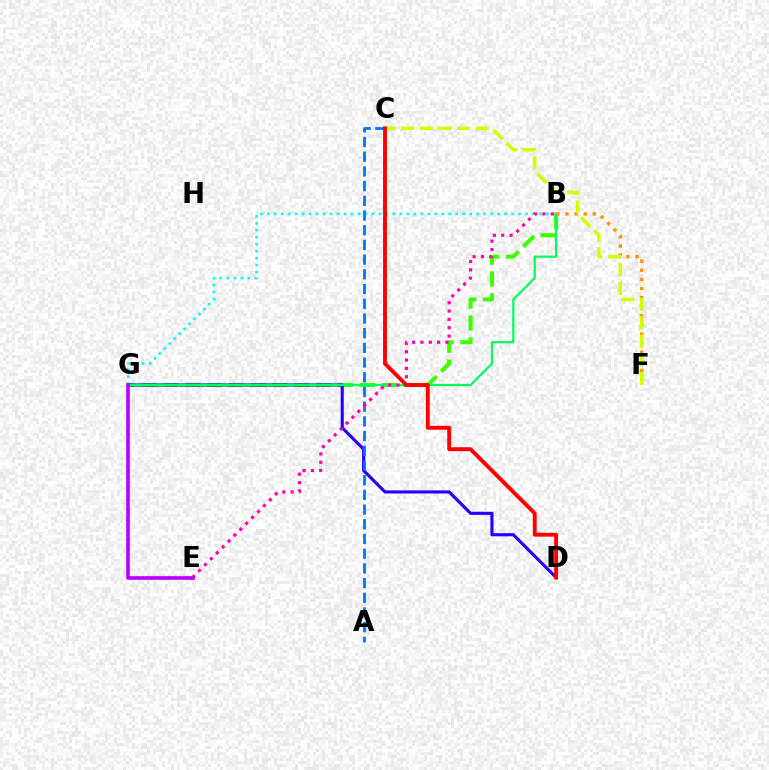{('B', 'G'): [{'color': '#3dff00', 'line_style': 'dashed', 'thickness': 2.96}, {'color': '#00fff6', 'line_style': 'dotted', 'thickness': 1.9}, {'color': '#00ff5c', 'line_style': 'solid', 'thickness': 1.6}], ('D', 'G'): [{'color': '#2500ff', 'line_style': 'solid', 'thickness': 2.24}], ('B', 'F'): [{'color': '#ff9400', 'line_style': 'dotted', 'thickness': 2.48}], ('C', 'F'): [{'color': '#d1ff00', 'line_style': 'dashed', 'thickness': 2.53}], ('A', 'C'): [{'color': '#0074ff', 'line_style': 'dashed', 'thickness': 2.0}], ('B', 'E'): [{'color': '#ff00ac', 'line_style': 'dotted', 'thickness': 2.27}], ('C', 'D'): [{'color': '#ff0000', 'line_style': 'solid', 'thickness': 2.8}], ('E', 'G'): [{'color': '#b900ff', 'line_style': 'solid', 'thickness': 2.63}]}